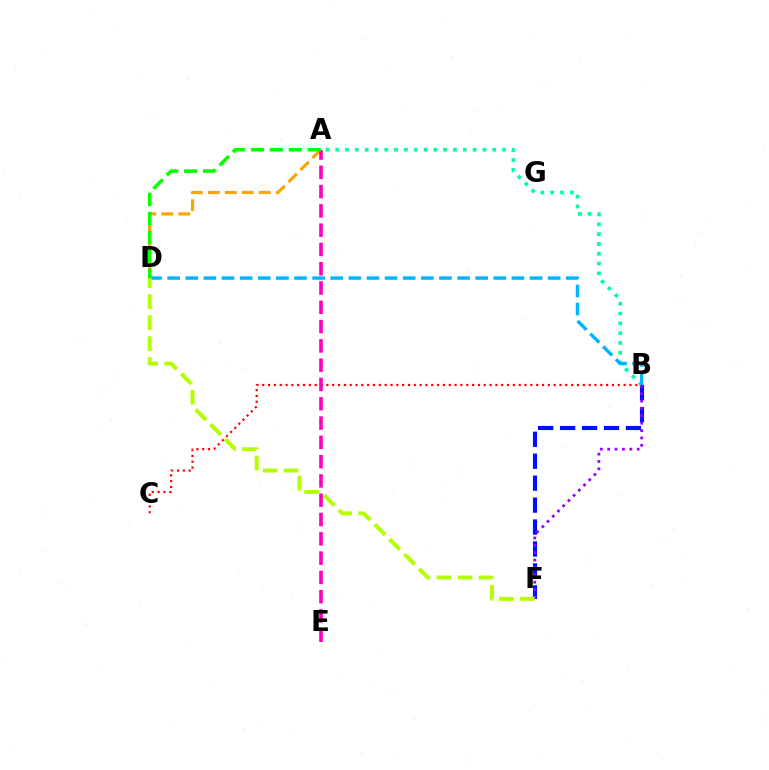{('B', 'F'): [{'color': '#0010ff', 'line_style': 'dashed', 'thickness': 2.98}, {'color': '#9b00ff', 'line_style': 'dotted', 'thickness': 2.0}], ('A', 'B'): [{'color': '#00ff9d', 'line_style': 'dotted', 'thickness': 2.67}], ('A', 'D'): [{'color': '#ffa500', 'line_style': 'dashed', 'thickness': 2.31}, {'color': '#08ff00', 'line_style': 'dashed', 'thickness': 2.57}], ('B', 'D'): [{'color': '#00b5ff', 'line_style': 'dashed', 'thickness': 2.46}], ('D', 'F'): [{'color': '#b3ff00', 'line_style': 'dashed', 'thickness': 2.85}], ('B', 'C'): [{'color': '#ff0000', 'line_style': 'dotted', 'thickness': 1.58}], ('A', 'E'): [{'color': '#ff00bd', 'line_style': 'dashed', 'thickness': 2.62}]}